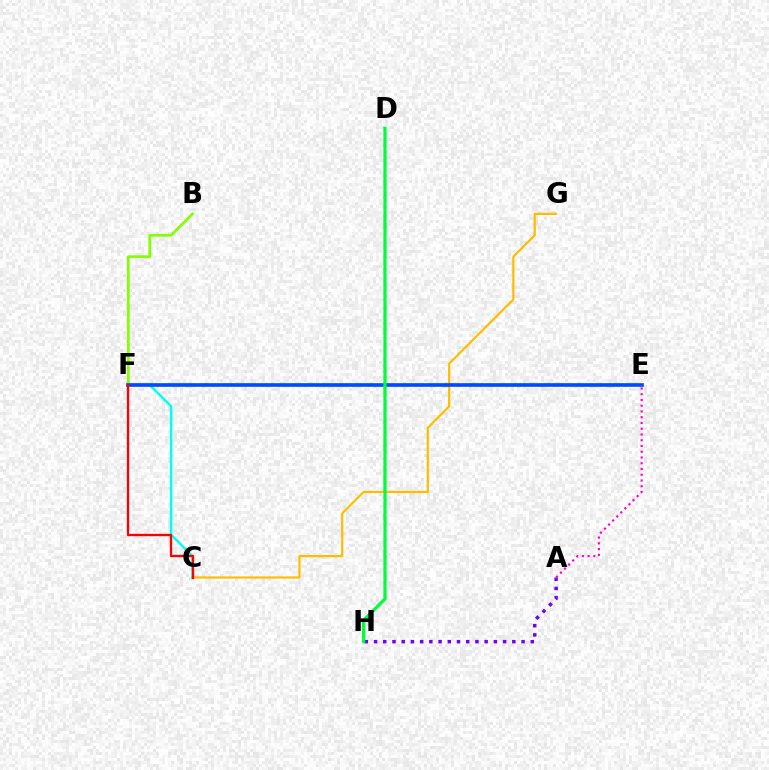{('A', 'H'): [{'color': '#7200ff', 'line_style': 'dotted', 'thickness': 2.5}], ('A', 'E'): [{'color': '#ff00cf', 'line_style': 'dotted', 'thickness': 1.56}], ('C', 'G'): [{'color': '#ffbd00', 'line_style': 'solid', 'thickness': 1.59}], ('B', 'F'): [{'color': '#84ff00', 'line_style': 'solid', 'thickness': 1.95}], ('C', 'F'): [{'color': '#00fff6', 'line_style': 'solid', 'thickness': 1.76}, {'color': '#ff0000', 'line_style': 'solid', 'thickness': 1.67}], ('E', 'F'): [{'color': '#004bff', 'line_style': 'solid', 'thickness': 2.63}], ('D', 'H'): [{'color': '#00ff39', 'line_style': 'solid', 'thickness': 2.35}]}